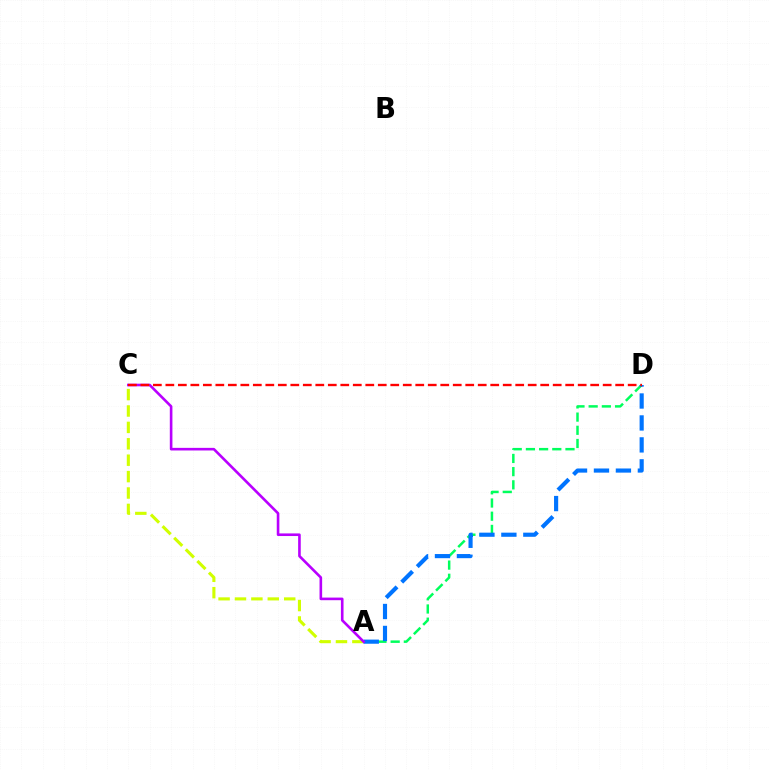{('A', 'D'): [{'color': '#00ff5c', 'line_style': 'dashed', 'thickness': 1.79}, {'color': '#0074ff', 'line_style': 'dashed', 'thickness': 2.98}], ('A', 'C'): [{'color': '#d1ff00', 'line_style': 'dashed', 'thickness': 2.23}, {'color': '#b900ff', 'line_style': 'solid', 'thickness': 1.88}], ('C', 'D'): [{'color': '#ff0000', 'line_style': 'dashed', 'thickness': 1.7}]}